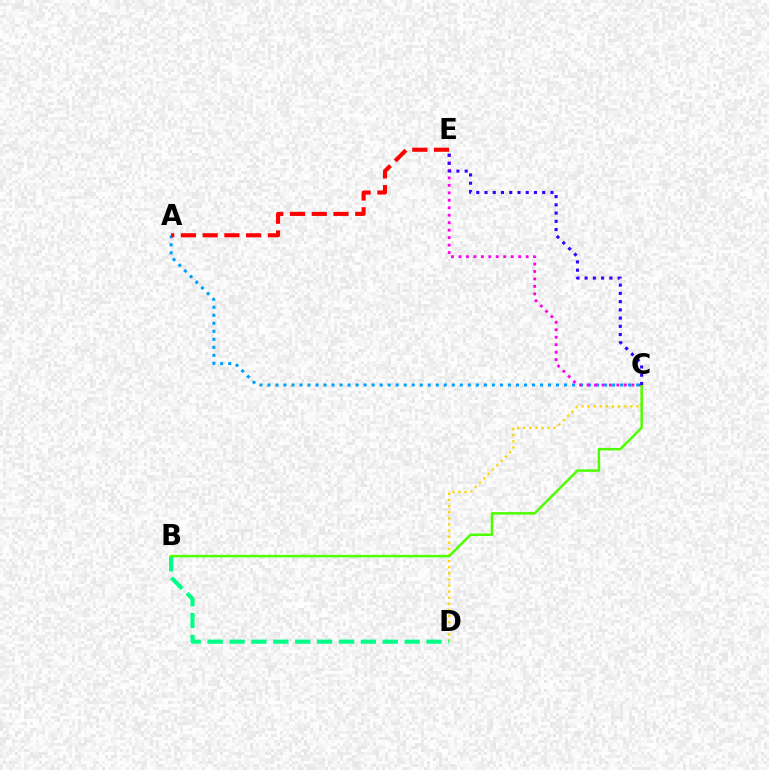{('A', 'C'): [{'color': '#009eff', 'line_style': 'dotted', 'thickness': 2.18}], ('C', 'D'): [{'color': '#ffd500', 'line_style': 'dotted', 'thickness': 1.66}], ('C', 'E'): [{'color': '#ff00ed', 'line_style': 'dotted', 'thickness': 2.03}, {'color': '#3700ff', 'line_style': 'dotted', 'thickness': 2.24}], ('A', 'E'): [{'color': '#ff0000', 'line_style': 'dashed', 'thickness': 2.95}], ('B', 'D'): [{'color': '#00ff86', 'line_style': 'dashed', 'thickness': 2.97}], ('B', 'C'): [{'color': '#4fff00', 'line_style': 'solid', 'thickness': 1.8}]}